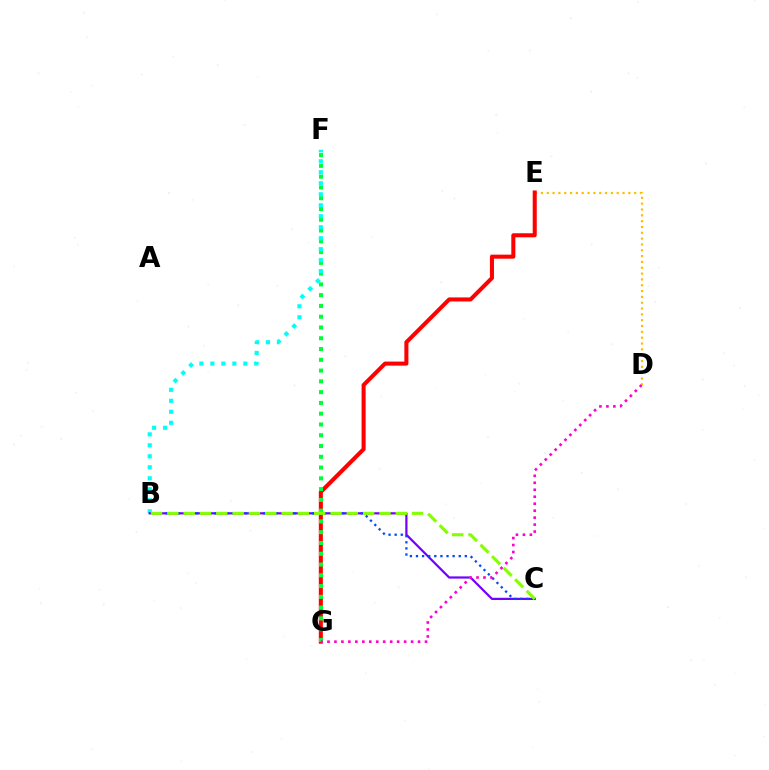{('D', 'E'): [{'color': '#ffbd00', 'line_style': 'dotted', 'thickness': 1.58}], ('E', 'G'): [{'color': '#ff0000', 'line_style': 'solid', 'thickness': 2.92}], ('F', 'G'): [{'color': '#00ff39', 'line_style': 'dotted', 'thickness': 2.93}], ('B', 'F'): [{'color': '#00fff6', 'line_style': 'dotted', 'thickness': 2.99}], ('B', 'C'): [{'color': '#7200ff', 'line_style': 'solid', 'thickness': 1.59}, {'color': '#004bff', 'line_style': 'dotted', 'thickness': 1.66}, {'color': '#84ff00', 'line_style': 'dashed', 'thickness': 2.22}], ('D', 'G'): [{'color': '#ff00cf', 'line_style': 'dotted', 'thickness': 1.89}]}